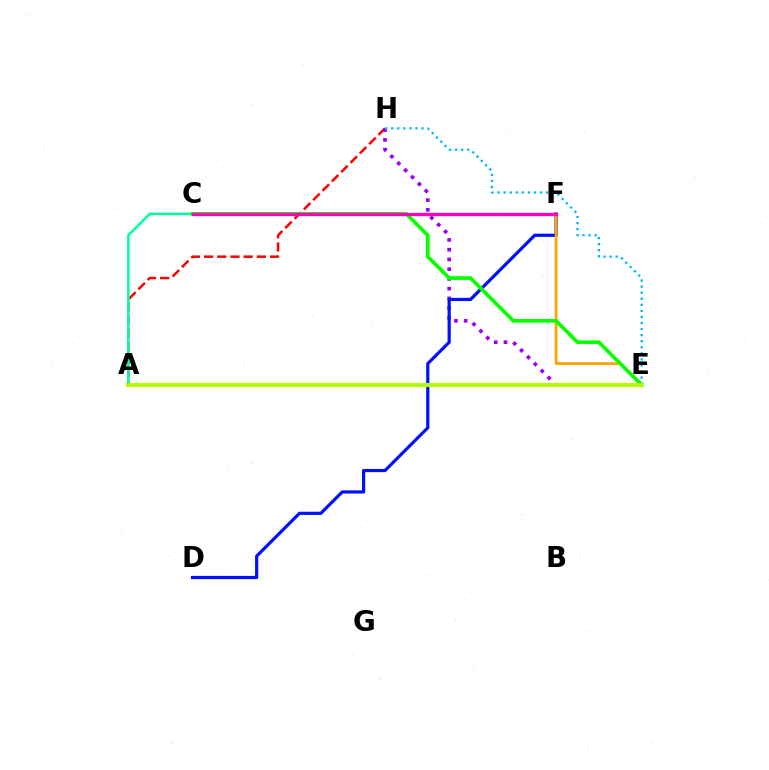{('A', 'H'): [{'color': '#ff0000', 'line_style': 'dashed', 'thickness': 1.79}], ('E', 'H'): [{'color': '#9b00ff', 'line_style': 'dotted', 'thickness': 2.65}, {'color': '#00b5ff', 'line_style': 'dotted', 'thickness': 1.65}], ('D', 'F'): [{'color': '#0010ff', 'line_style': 'solid', 'thickness': 2.3}], ('E', 'F'): [{'color': '#ffa500', 'line_style': 'solid', 'thickness': 1.99}], ('A', 'C'): [{'color': '#00ff9d', 'line_style': 'solid', 'thickness': 1.81}], ('C', 'E'): [{'color': '#08ff00', 'line_style': 'solid', 'thickness': 2.66}], ('C', 'F'): [{'color': '#ff00bd', 'line_style': 'solid', 'thickness': 2.39}], ('A', 'E'): [{'color': '#b3ff00', 'line_style': 'solid', 'thickness': 2.89}]}